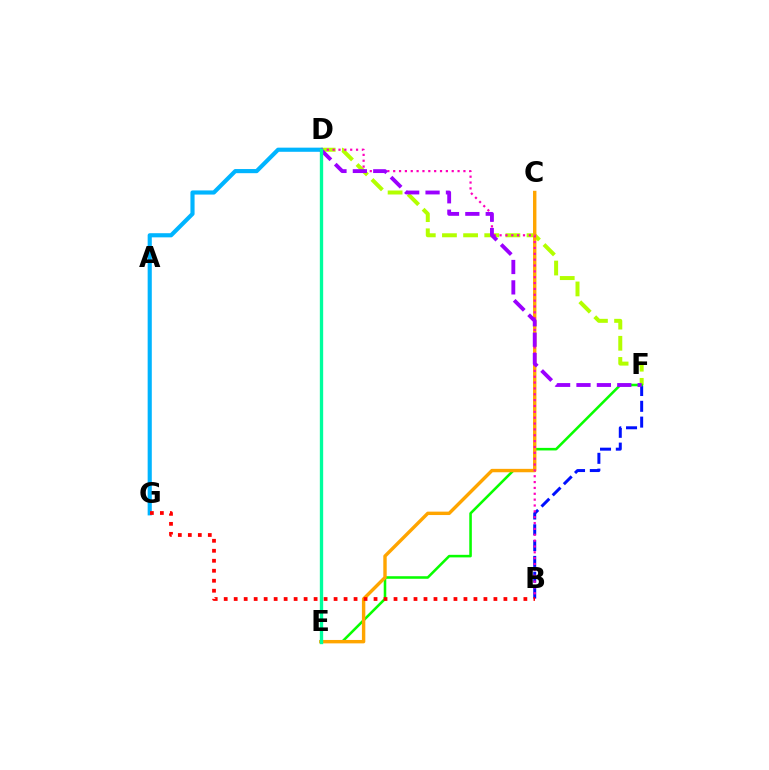{('D', 'F'): [{'color': '#b3ff00', 'line_style': 'dashed', 'thickness': 2.87}, {'color': '#9b00ff', 'line_style': 'dashed', 'thickness': 2.77}], ('D', 'G'): [{'color': '#00b5ff', 'line_style': 'solid', 'thickness': 2.98}], ('B', 'F'): [{'color': '#0010ff', 'line_style': 'dashed', 'thickness': 2.15}], ('E', 'F'): [{'color': '#08ff00', 'line_style': 'solid', 'thickness': 1.84}], ('C', 'E'): [{'color': '#ffa500', 'line_style': 'solid', 'thickness': 2.45}], ('B', 'D'): [{'color': '#ff00bd', 'line_style': 'dotted', 'thickness': 1.59}], ('B', 'G'): [{'color': '#ff0000', 'line_style': 'dotted', 'thickness': 2.71}], ('D', 'E'): [{'color': '#00ff9d', 'line_style': 'solid', 'thickness': 2.4}]}